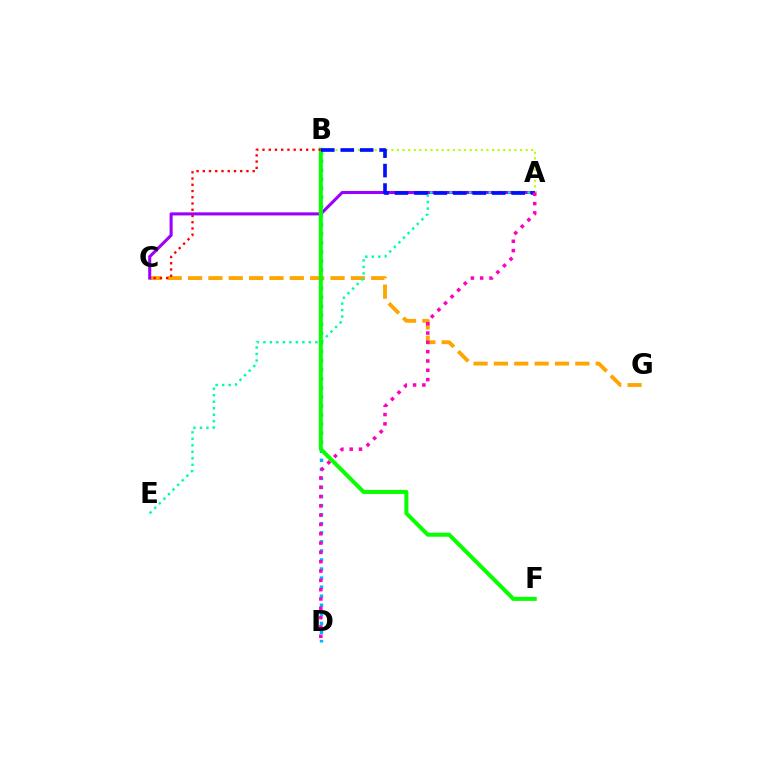{('C', 'G'): [{'color': '#ffa500', 'line_style': 'dashed', 'thickness': 2.77}], ('A', 'C'): [{'color': '#9b00ff', 'line_style': 'solid', 'thickness': 2.21}], ('A', 'E'): [{'color': '#00ff9d', 'line_style': 'dotted', 'thickness': 1.77}], ('B', 'D'): [{'color': '#00b5ff', 'line_style': 'dotted', 'thickness': 2.46}], ('B', 'F'): [{'color': '#08ff00', 'line_style': 'solid', 'thickness': 2.89}], ('A', 'B'): [{'color': '#b3ff00', 'line_style': 'dotted', 'thickness': 1.52}, {'color': '#0010ff', 'line_style': 'dashed', 'thickness': 2.64}], ('B', 'C'): [{'color': '#ff0000', 'line_style': 'dotted', 'thickness': 1.7}], ('A', 'D'): [{'color': '#ff00bd', 'line_style': 'dotted', 'thickness': 2.53}]}